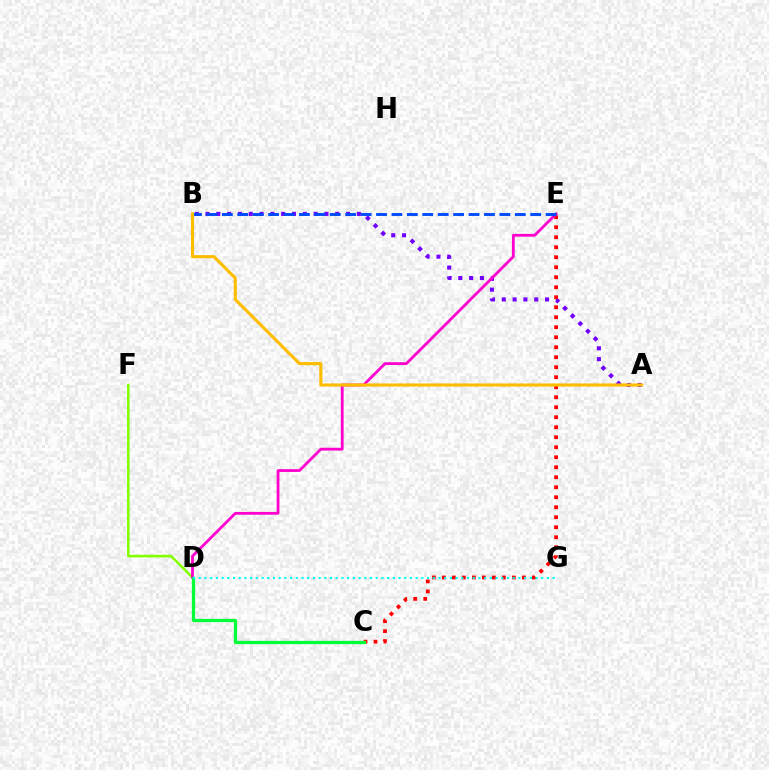{('A', 'B'): [{'color': '#7200ff', 'line_style': 'dotted', 'thickness': 2.94}, {'color': '#ffbd00', 'line_style': 'solid', 'thickness': 2.23}], ('C', 'E'): [{'color': '#ff0000', 'line_style': 'dotted', 'thickness': 2.72}], ('D', 'F'): [{'color': '#84ff00', 'line_style': 'solid', 'thickness': 1.86}], ('D', 'E'): [{'color': '#ff00cf', 'line_style': 'solid', 'thickness': 2.01}], ('B', 'E'): [{'color': '#004bff', 'line_style': 'dashed', 'thickness': 2.09}], ('C', 'D'): [{'color': '#00ff39', 'line_style': 'solid', 'thickness': 2.36}], ('D', 'G'): [{'color': '#00fff6', 'line_style': 'dotted', 'thickness': 1.55}]}